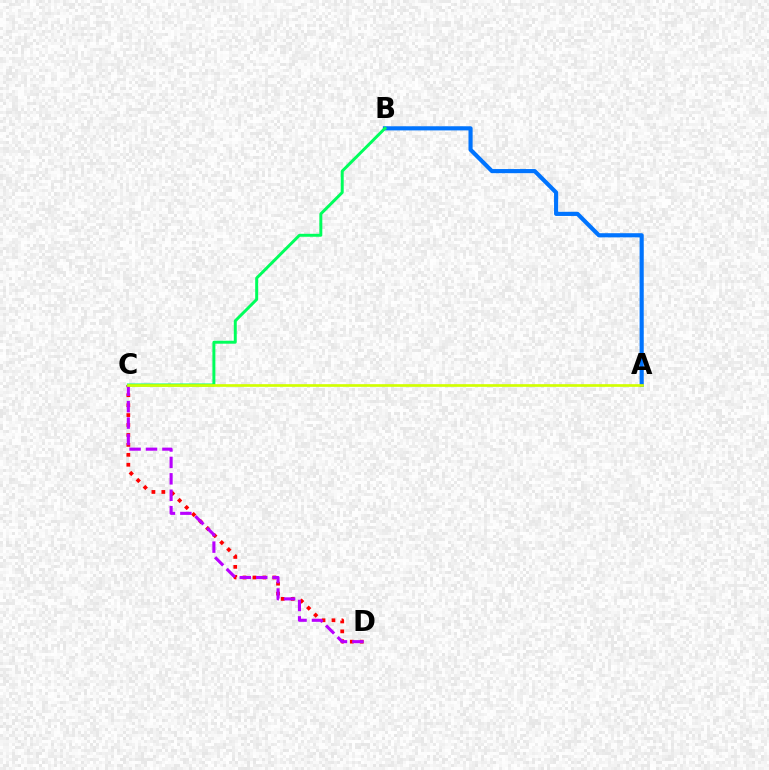{('C', 'D'): [{'color': '#ff0000', 'line_style': 'dotted', 'thickness': 2.7}, {'color': '#b900ff', 'line_style': 'dashed', 'thickness': 2.23}], ('A', 'B'): [{'color': '#0074ff', 'line_style': 'solid', 'thickness': 2.98}], ('B', 'C'): [{'color': '#00ff5c', 'line_style': 'solid', 'thickness': 2.13}], ('A', 'C'): [{'color': '#d1ff00', 'line_style': 'solid', 'thickness': 1.93}]}